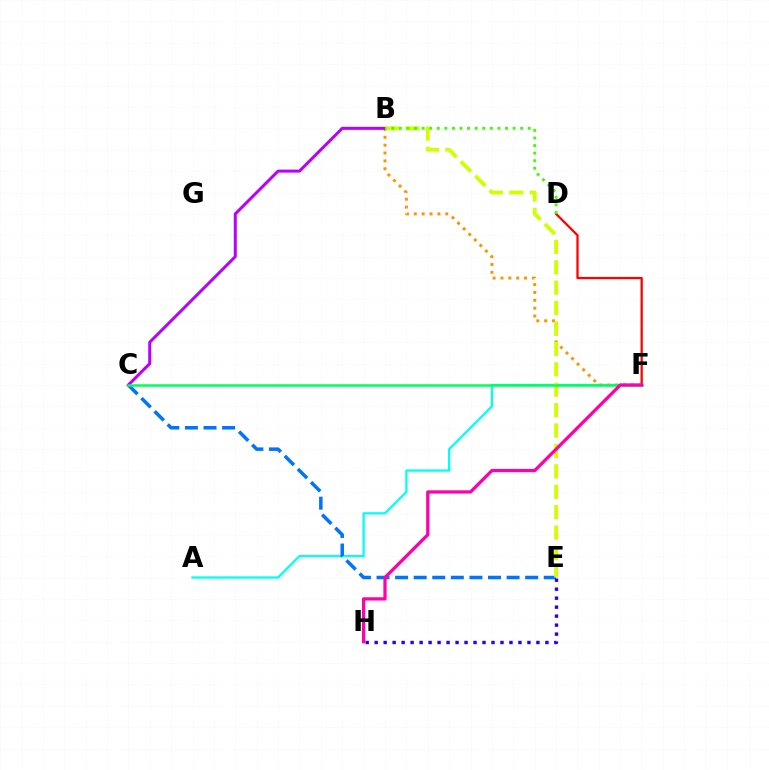{('A', 'F'): [{'color': '#00fff6', 'line_style': 'solid', 'thickness': 1.63}], ('D', 'F'): [{'color': '#ff0000', 'line_style': 'solid', 'thickness': 1.63}], ('B', 'F'): [{'color': '#ff9400', 'line_style': 'dotted', 'thickness': 2.14}], ('C', 'E'): [{'color': '#0074ff', 'line_style': 'dashed', 'thickness': 2.52}], ('B', 'C'): [{'color': '#b900ff', 'line_style': 'solid', 'thickness': 2.17}], ('B', 'E'): [{'color': '#d1ff00', 'line_style': 'dashed', 'thickness': 2.77}], ('C', 'F'): [{'color': '#00ff5c', 'line_style': 'solid', 'thickness': 1.81}], ('E', 'H'): [{'color': '#2500ff', 'line_style': 'dotted', 'thickness': 2.44}], ('F', 'H'): [{'color': '#ff00ac', 'line_style': 'solid', 'thickness': 2.34}], ('B', 'D'): [{'color': '#3dff00', 'line_style': 'dotted', 'thickness': 2.06}]}